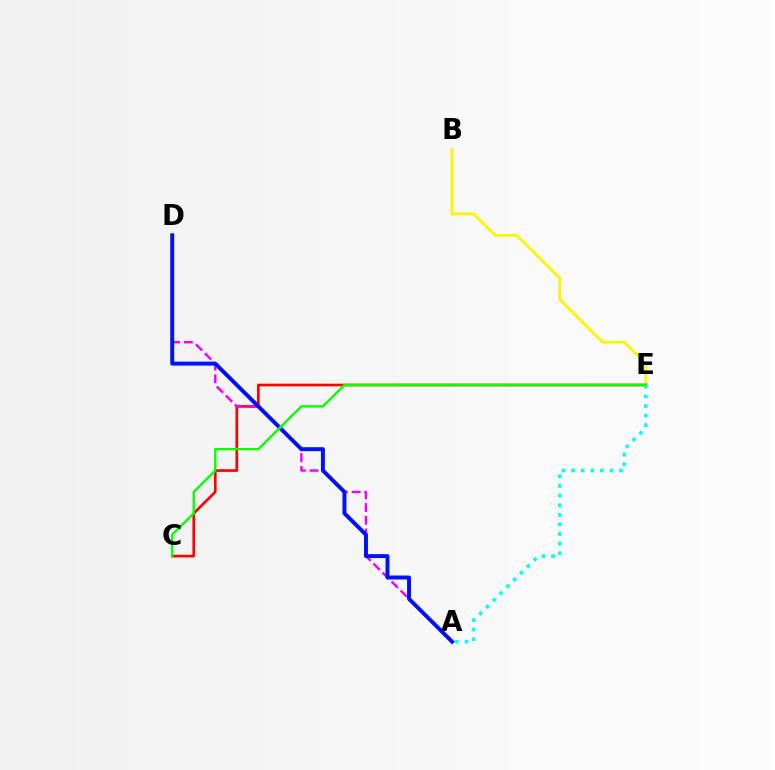{('B', 'E'): [{'color': '#fcf500', 'line_style': 'solid', 'thickness': 2.03}], ('C', 'E'): [{'color': '#ff0000', 'line_style': 'solid', 'thickness': 1.92}, {'color': '#08ff00', 'line_style': 'solid', 'thickness': 1.71}], ('A', 'D'): [{'color': '#ee00ff', 'line_style': 'dashed', 'thickness': 1.73}, {'color': '#0010ff', 'line_style': 'solid', 'thickness': 2.84}], ('A', 'E'): [{'color': '#00fff6', 'line_style': 'dotted', 'thickness': 2.61}]}